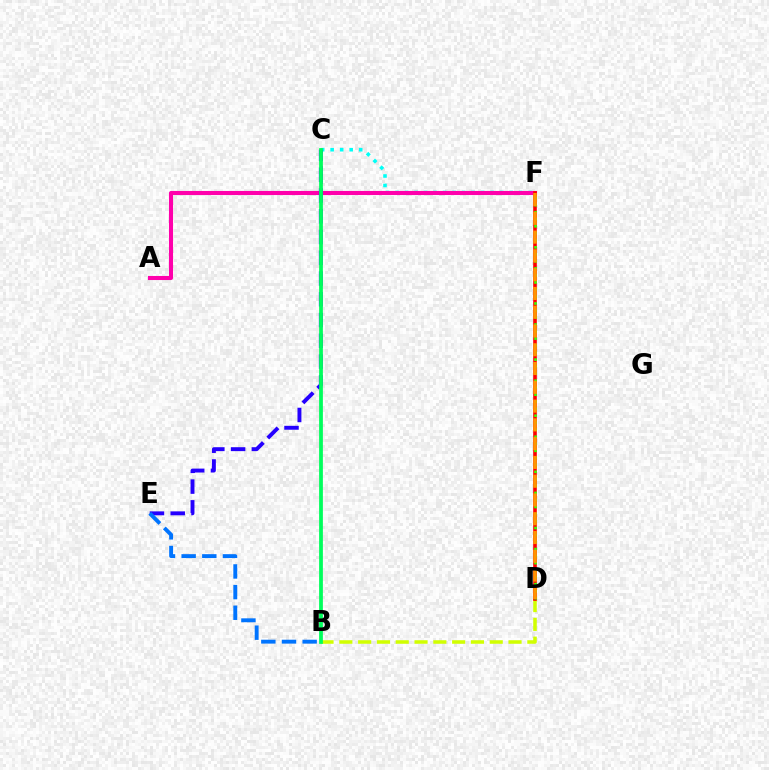{('C', 'F'): [{'color': '#b900ff', 'line_style': 'dotted', 'thickness': 2.07}, {'color': '#00fff6', 'line_style': 'dotted', 'thickness': 2.58}], ('B', 'D'): [{'color': '#d1ff00', 'line_style': 'dashed', 'thickness': 2.55}], ('A', 'F'): [{'color': '#ff00ac', 'line_style': 'solid', 'thickness': 2.93}], ('D', 'F'): [{'color': '#ff0000', 'line_style': 'solid', 'thickness': 2.6}, {'color': '#3dff00', 'line_style': 'dotted', 'thickness': 1.91}, {'color': '#ff9400', 'line_style': 'dashed', 'thickness': 2.55}], ('C', 'E'): [{'color': '#2500ff', 'line_style': 'dashed', 'thickness': 2.82}], ('B', 'C'): [{'color': '#00ff5c', 'line_style': 'solid', 'thickness': 2.71}], ('B', 'E'): [{'color': '#0074ff', 'line_style': 'dashed', 'thickness': 2.81}]}